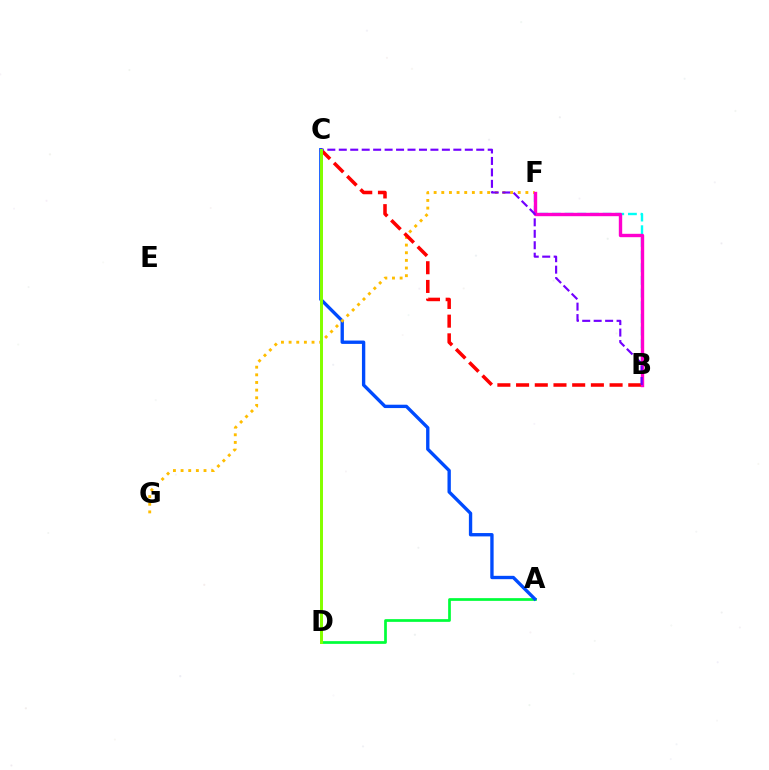{('A', 'D'): [{'color': '#00ff39', 'line_style': 'solid', 'thickness': 1.96}], ('A', 'C'): [{'color': '#004bff', 'line_style': 'solid', 'thickness': 2.41}], ('B', 'F'): [{'color': '#00fff6', 'line_style': 'dashed', 'thickness': 1.72}, {'color': '#ff00cf', 'line_style': 'solid', 'thickness': 2.44}], ('F', 'G'): [{'color': '#ffbd00', 'line_style': 'dotted', 'thickness': 2.08}], ('B', 'C'): [{'color': '#ff0000', 'line_style': 'dashed', 'thickness': 2.54}, {'color': '#7200ff', 'line_style': 'dashed', 'thickness': 1.56}], ('C', 'D'): [{'color': '#84ff00', 'line_style': 'solid', 'thickness': 2.14}]}